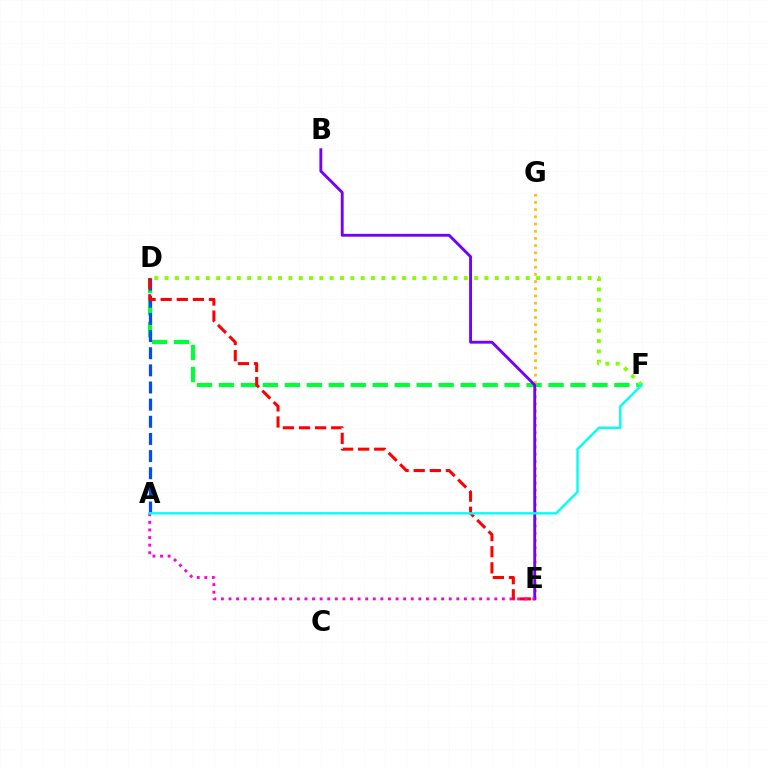{('D', 'F'): [{'color': '#00ff39', 'line_style': 'dashed', 'thickness': 2.98}, {'color': '#84ff00', 'line_style': 'dotted', 'thickness': 2.8}], ('E', 'G'): [{'color': '#ffbd00', 'line_style': 'dotted', 'thickness': 1.95}], ('A', 'D'): [{'color': '#004bff', 'line_style': 'dashed', 'thickness': 2.33}], ('D', 'E'): [{'color': '#ff0000', 'line_style': 'dashed', 'thickness': 2.19}], ('B', 'E'): [{'color': '#7200ff', 'line_style': 'solid', 'thickness': 2.06}], ('A', 'E'): [{'color': '#ff00cf', 'line_style': 'dotted', 'thickness': 2.06}], ('A', 'F'): [{'color': '#00fff6', 'line_style': 'solid', 'thickness': 1.72}]}